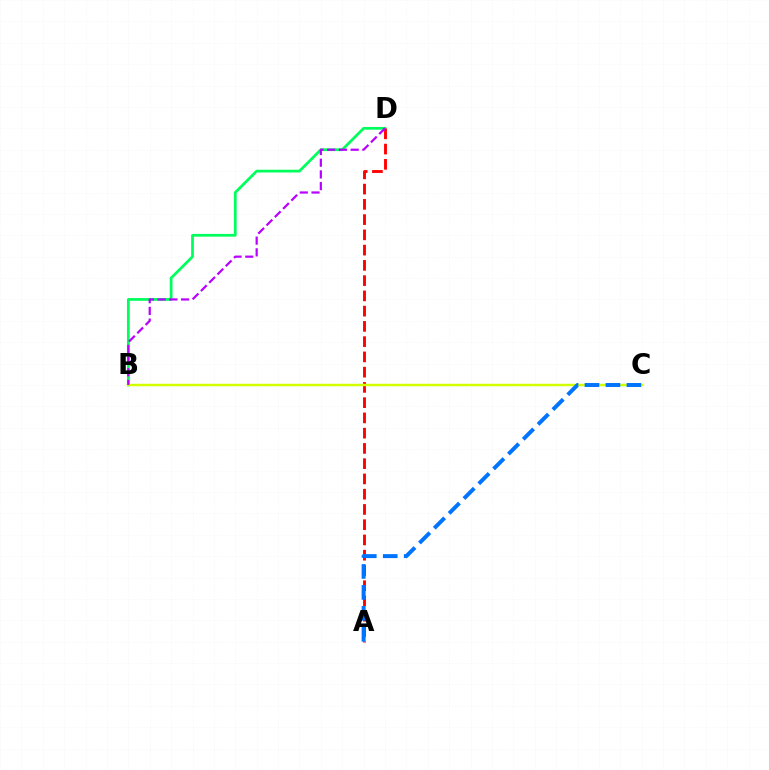{('B', 'D'): [{'color': '#00ff5c', 'line_style': 'solid', 'thickness': 1.98}, {'color': '#b900ff', 'line_style': 'dashed', 'thickness': 1.59}], ('A', 'D'): [{'color': '#ff0000', 'line_style': 'dashed', 'thickness': 2.07}], ('B', 'C'): [{'color': '#d1ff00', 'line_style': 'solid', 'thickness': 1.78}], ('A', 'C'): [{'color': '#0074ff', 'line_style': 'dashed', 'thickness': 2.85}]}